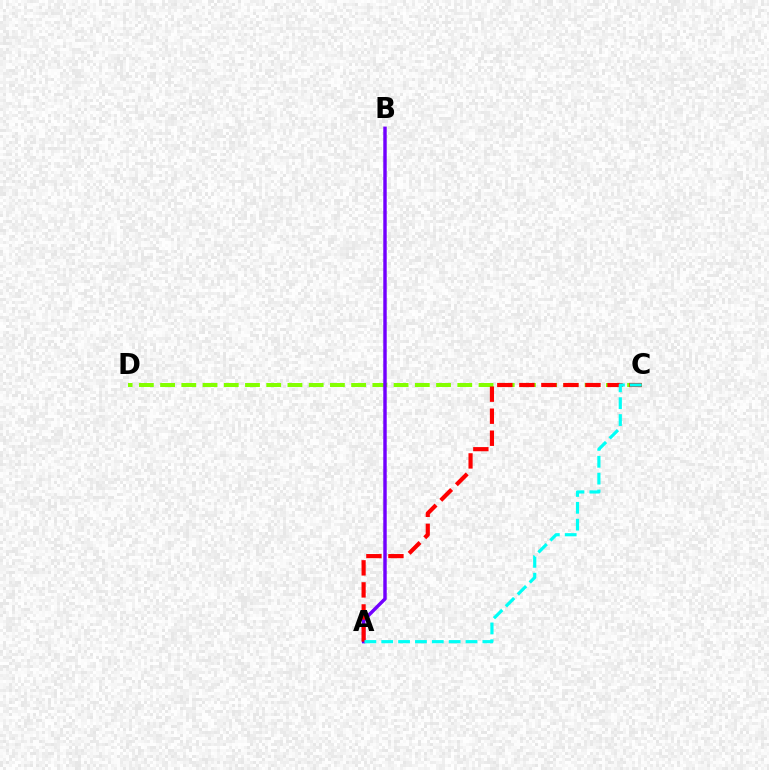{('C', 'D'): [{'color': '#84ff00', 'line_style': 'dashed', 'thickness': 2.88}], ('A', 'B'): [{'color': '#7200ff', 'line_style': 'solid', 'thickness': 2.48}], ('A', 'C'): [{'color': '#ff0000', 'line_style': 'dashed', 'thickness': 2.99}, {'color': '#00fff6', 'line_style': 'dashed', 'thickness': 2.29}]}